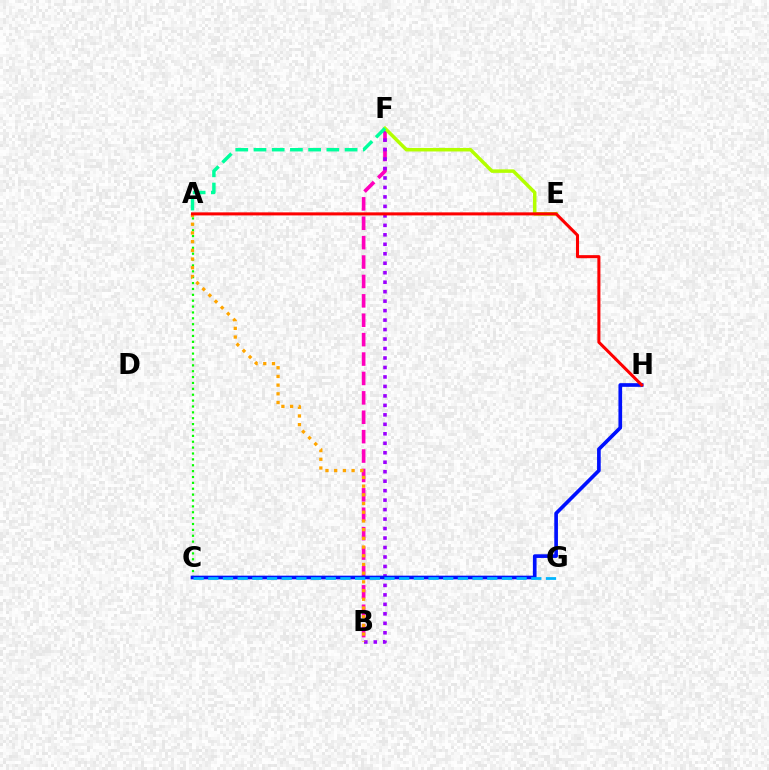{('A', 'C'): [{'color': '#08ff00', 'line_style': 'dotted', 'thickness': 1.6}], ('B', 'F'): [{'color': '#ff00bd', 'line_style': 'dashed', 'thickness': 2.64}, {'color': '#9b00ff', 'line_style': 'dotted', 'thickness': 2.57}], ('E', 'F'): [{'color': '#b3ff00', 'line_style': 'solid', 'thickness': 2.52}], ('A', 'B'): [{'color': '#ffa500', 'line_style': 'dotted', 'thickness': 2.36}], ('C', 'H'): [{'color': '#0010ff', 'line_style': 'solid', 'thickness': 2.64}], ('A', 'H'): [{'color': '#ff0000', 'line_style': 'solid', 'thickness': 2.2}], ('A', 'F'): [{'color': '#00ff9d', 'line_style': 'dashed', 'thickness': 2.47}], ('C', 'G'): [{'color': '#00b5ff', 'line_style': 'dashed', 'thickness': 1.99}]}